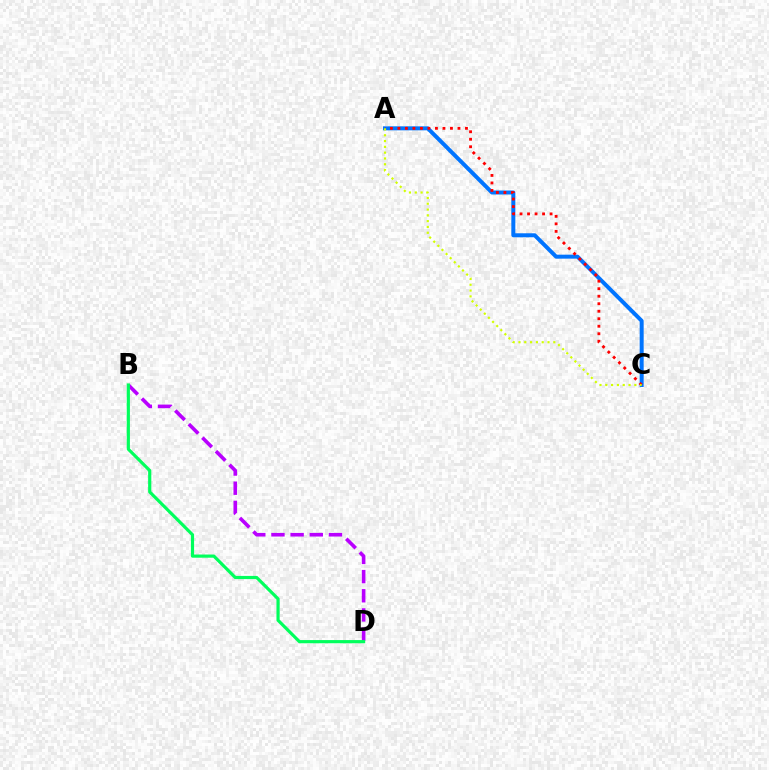{('B', 'D'): [{'color': '#b900ff', 'line_style': 'dashed', 'thickness': 2.6}, {'color': '#00ff5c', 'line_style': 'solid', 'thickness': 2.29}], ('A', 'C'): [{'color': '#0074ff', 'line_style': 'solid', 'thickness': 2.87}, {'color': '#ff0000', 'line_style': 'dotted', 'thickness': 2.04}, {'color': '#d1ff00', 'line_style': 'dotted', 'thickness': 1.58}]}